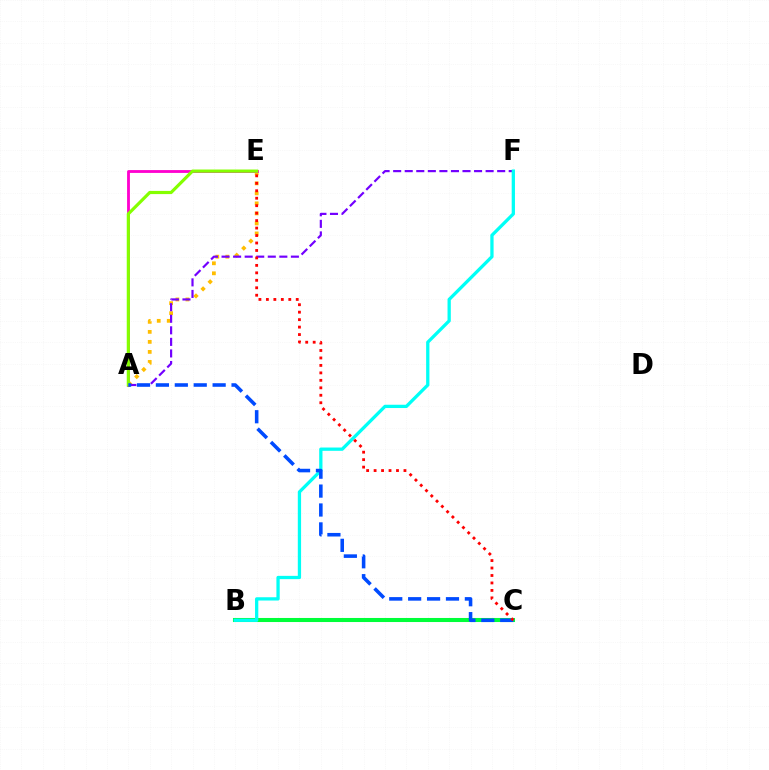{('A', 'E'): [{'color': '#ffbd00', 'line_style': 'dotted', 'thickness': 2.72}, {'color': '#ff00cf', 'line_style': 'solid', 'thickness': 2.03}, {'color': '#84ff00', 'line_style': 'solid', 'thickness': 2.29}], ('B', 'C'): [{'color': '#00ff39', 'line_style': 'solid', 'thickness': 2.92}], ('A', 'F'): [{'color': '#7200ff', 'line_style': 'dashed', 'thickness': 1.57}], ('B', 'F'): [{'color': '#00fff6', 'line_style': 'solid', 'thickness': 2.36}], ('A', 'C'): [{'color': '#004bff', 'line_style': 'dashed', 'thickness': 2.57}], ('C', 'E'): [{'color': '#ff0000', 'line_style': 'dotted', 'thickness': 2.03}]}